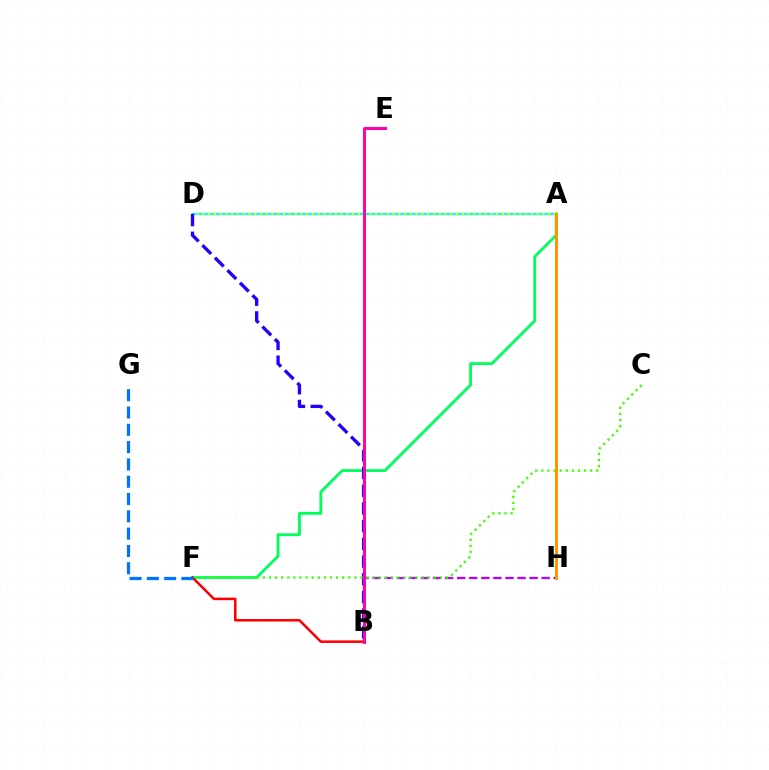{('A', 'D'): [{'color': '#00fff6', 'line_style': 'solid', 'thickness': 1.64}, {'color': '#d1ff00', 'line_style': 'dotted', 'thickness': 1.57}], ('B', 'H'): [{'color': '#b900ff', 'line_style': 'dashed', 'thickness': 1.64}], ('A', 'F'): [{'color': '#00ff5c', 'line_style': 'solid', 'thickness': 2.04}], ('B', 'D'): [{'color': '#2500ff', 'line_style': 'dashed', 'thickness': 2.41}], ('B', 'F'): [{'color': '#ff0000', 'line_style': 'solid', 'thickness': 1.82}], ('C', 'F'): [{'color': '#3dff00', 'line_style': 'dotted', 'thickness': 1.66}], ('F', 'G'): [{'color': '#0074ff', 'line_style': 'dashed', 'thickness': 2.35}], ('B', 'E'): [{'color': '#ff00ac', 'line_style': 'solid', 'thickness': 2.14}], ('A', 'H'): [{'color': '#ff9400', 'line_style': 'solid', 'thickness': 2.12}]}